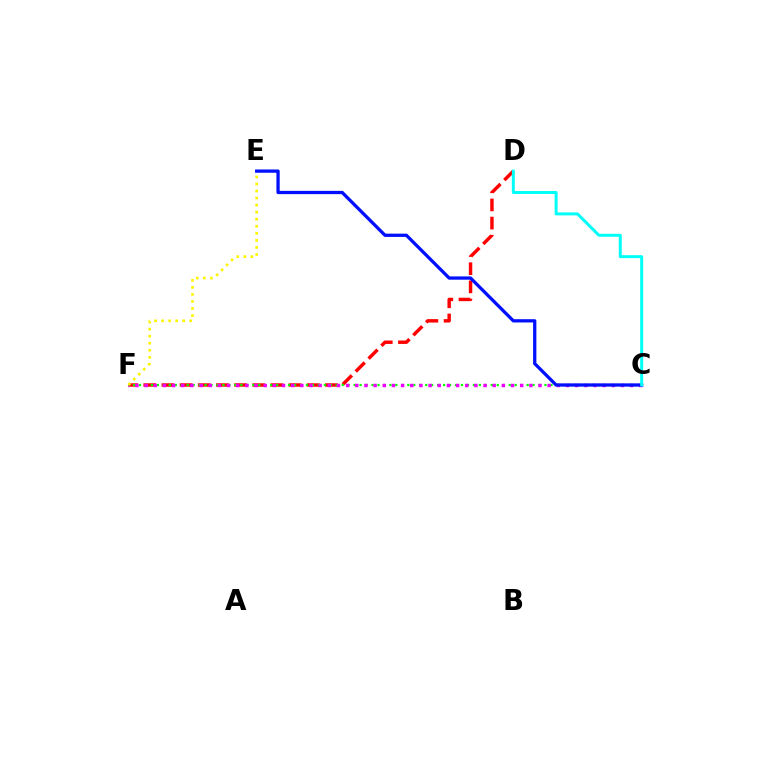{('D', 'F'): [{'color': '#ff0000', 'line_style': 'dashed', 'thickness': 2.47}], ('C', 'F'): [{'color': '#08ff00', 'line_style': 'dotted', 'thickness': 1.62}, {'color': '#ee00ff', 'line_style': 'dotted', 'thickness': 2.49}], ('E', 'F'): [{'color': '#fcf500', 'line_style': 'dotted', 'thickness': 1.91}], ('C', 'E'): [{'color': '#0010ff', 'line_style': 'solid', 'thickness': 2.36}], ('C', 'D'): [{'color': '#00fff6', 'line_style': 'solid', 'thickness': 2.14}]}